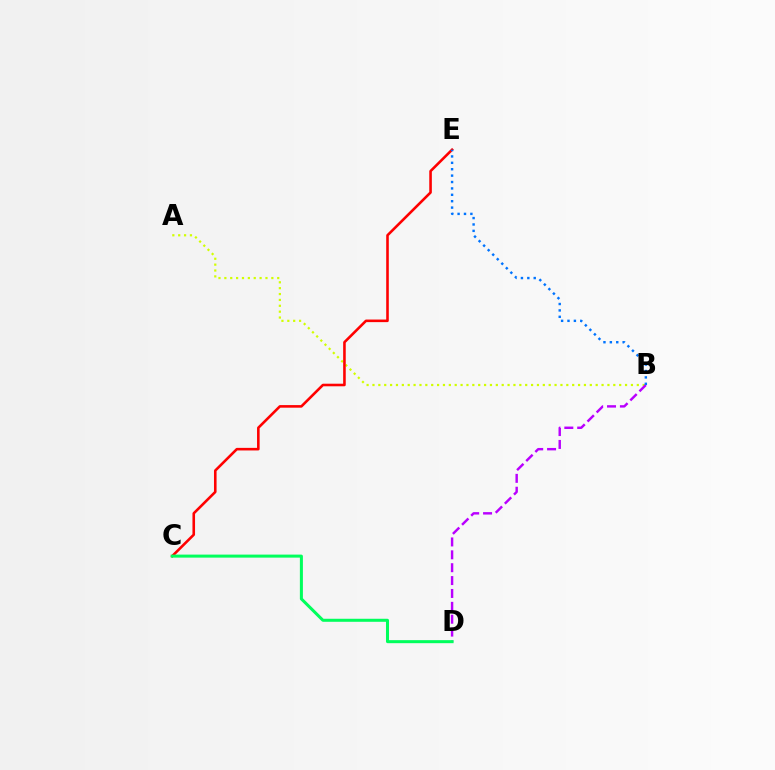{('A', 'B'): [{'color': '#d1ff00', 'line_style': 'dotted', 'thickness': 1.6}], ('B', 'D'): [{'color': '#b900ff', 'line_style': 'dashed', 'thickness': 1.75}], ('C', 'E'): [{'color': '#ff0000', 'line_style': 'solid', 'thickness': 1.86}], ('B', 'E'): [{'color': '#0074ff', 'line_style': 'dotted', 'thickness': 1.74}], ('C', 'D'): [{'color': '#00ff5c', 'line_style': 'solid', 'thickness': 2.18}]}